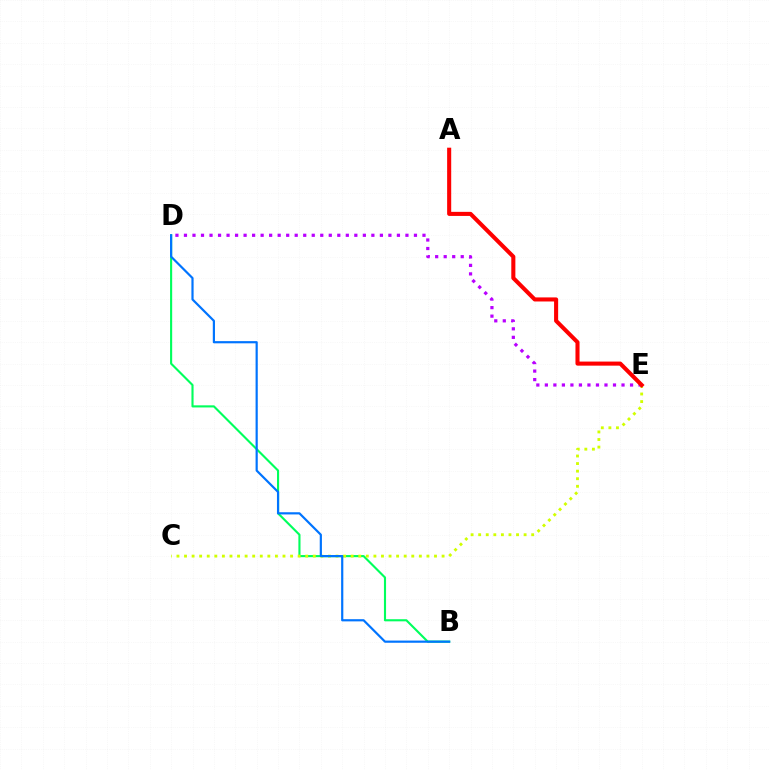{('B', 'D'): [{'color': '#00ff5c', 'line_style': 'solid', 'thickness': 1.53}, {'color': '#0074ff', 'line_style': 'solid', 'thickness': 1.58}], ('C', 'E'): [{'color': '#d1ff00', 'line_style': 'dotted', 'thickness': 2.06}], ('D', 'E'): [{'color': '#b900ff', 'line_style': 'dotted', 'thickness': 2.31}], ('A', 'E'): [{'color': '#ff0000', 'line_style': 'solid', 'thickness': 2.93}]}